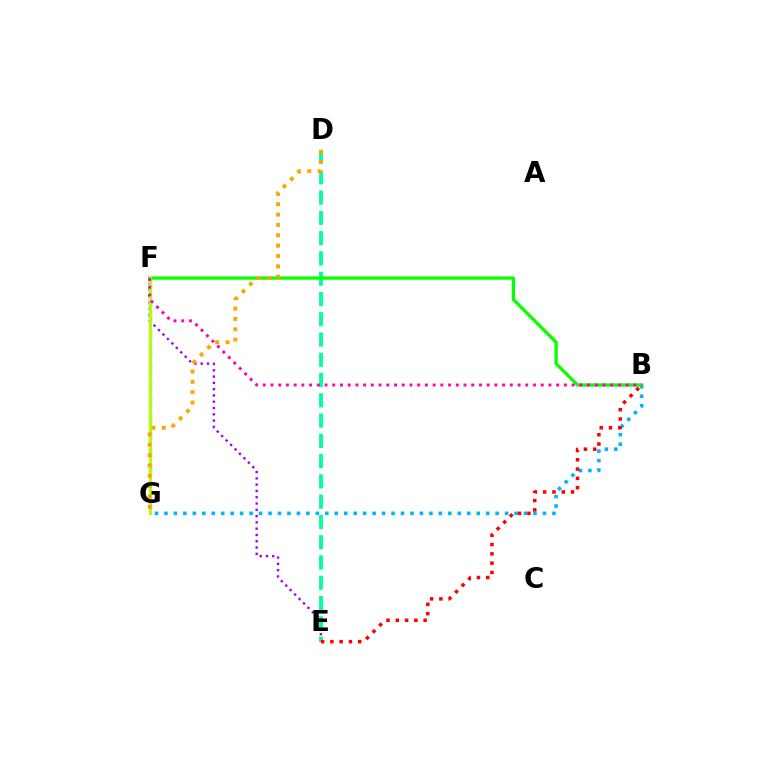{('B', 'G'): [{'color': '#00b5ff', 'line_style': 'dotted', 'thickness': 2.57}], ('E', 'F'): [{'color': '#9b00ff', 'line_style': 'dotted', 'thickness': 1.71}], ('F', 'G'): [{'color': '#0010ff', 'line_style': 'dashed', 'thickness': 2.28}, {'color': '#b3ff00', 'line_style': 'solid', 'thickness': 2.16}], ('D', 'E'): [{'color': '#00ff9d', 'line_style': 'dashed', 'thickness': 2.75}], ('B', 'F'): [{'color': '#08ff00', 'line_style': 'solid', 'thickness': 2.36}, {'color': '#ff00bd', 'line_style': 'dotted', 'thickness': 2.1}], ('D', 'G'): [{'color': '#ffa500', 'line_style': 'dotted', 'thickness': 2.81}], ('B', 'E'): [{'color': '#ff0000', 'line_style': 'dotted', 'thickness': 2.52}]}